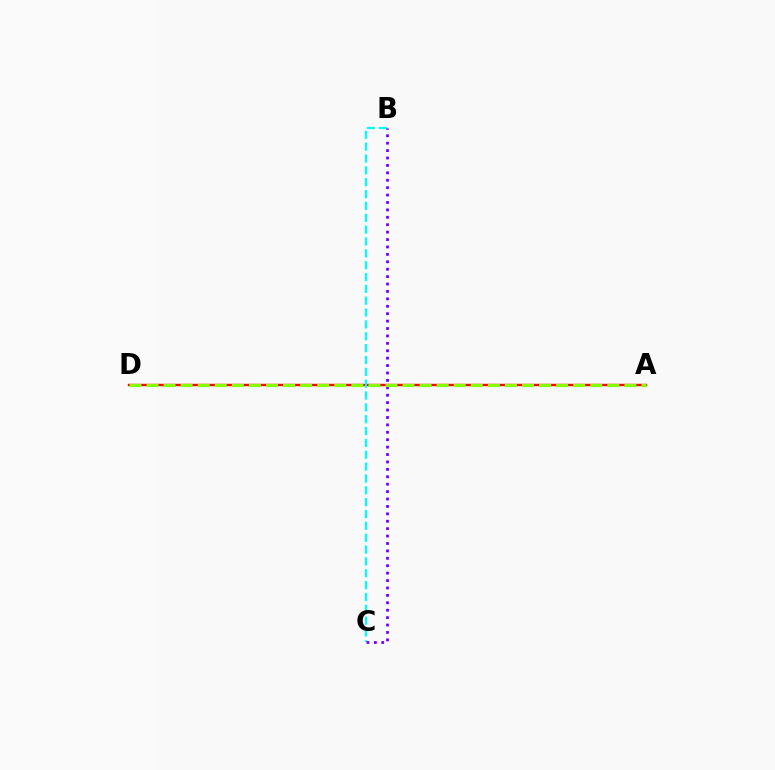{('A', 'D'): [{'color': '#ff0000', 'line_style': 'solid', 'thickness': 1.74}, {'color': '#84ff00', 'line_style': 'dashed', 'thickness': 2.32}], ('B', 'C'): [{'color': '#00fff6', 'line_style': 'dashed', 'thickness': 1.61}, {'color': '#7200ff', 'line_style': 'dotted', 'thickness': 2.01}]}